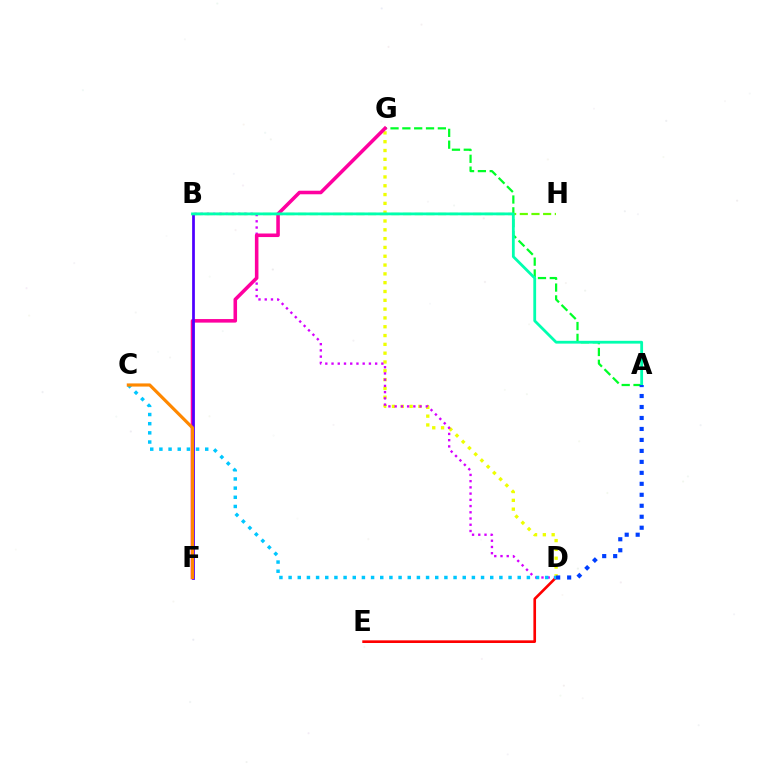{('A', 'G'): [{'color': '#00ff27', 'line_style': 'dashed', 'thickness': 1.61}], ('D', 'G'): [{'color': '#eeff00', 'line_style': 'dotted', 'thickness': 2.39}], ('B', 'H'): [{'color': '#66ff00', 'line_style': 'dashed', 'thickness': 1.59}], ('D', 'E'): [{'color': '#ff0000', 'line_style': 'solid', 'thickness': 1.91}], ('B', 'D'): [{'color': '#d600ff', 'line_style': 'dotted', 'thickness': 1.69}], ('F', 'G'): [{'color': '#ff00a0', 'line_style': 'solid', 'thickness': 2.56}], ('B', 'F'): [{'color': '#4f00ff', 'line_style': 'solid', 'thickness': 1.97}], ('C', 'D'): [{'color': '#00c7ff', 'line_style': 'dotted', 'thickness': 2.49}], ('A', 'B'): [{'color': '#00ffaf', 'line_style': 'solid', 'thickness': 2.01}], ('C', 'F'): [{'color': '#ff8800', 'line_style': 'solid', 'thickness': 2.27}], ('A', 'D'): [{'color': '#003fff', 'line_style': 'dotted', 'thickness': 2.98}]}